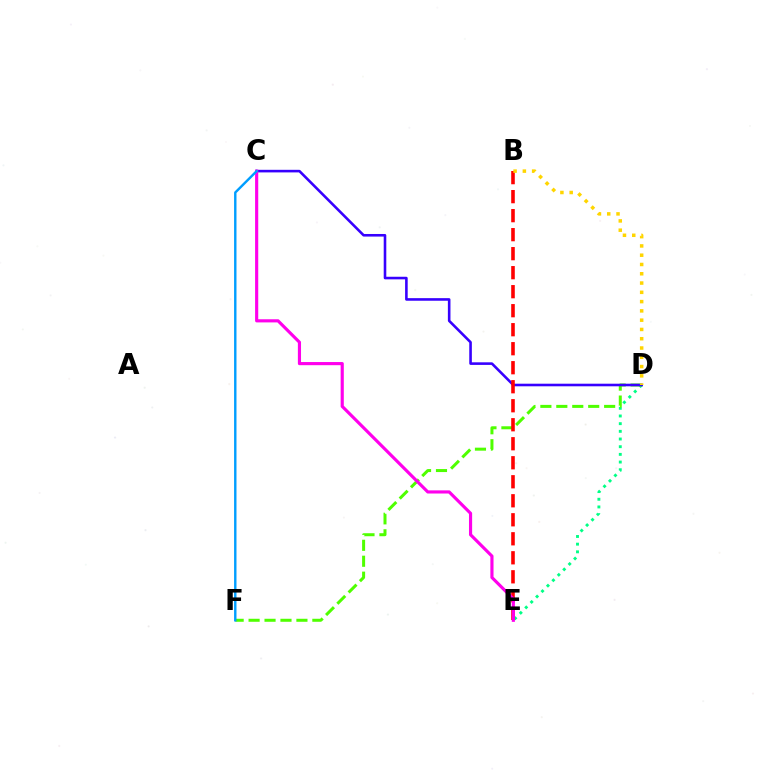{('D', 'E'): [{'color': '#00ff86', 'line_style': 'dotted', 'thickness': 2.09}], ('D', 'F'): [{'color': '#4fff00', 'line_style': 'dashed', 'thickness': 2.17}], ('C', 'D'): [{'color': '#3700ff', 'line_style': 'solid', 'thickness': 1.87}], ('B', 'E'): [{'color': '#ff0000', 'line_style': 'dashed', 'thickness': 2.58}], ('C', 'E'): [{'color': '#ff00ed', 'line_style': 'solid', 'thickness': 2.27}], ('C', 'F'): [{'color': '#009eff', 'line_style': 'solid', 'thickness': 1.73}], ('B', 'D'): [{'color': '#ffd500', 'line_style': 'dotted', 'thickness': 2.52}]}